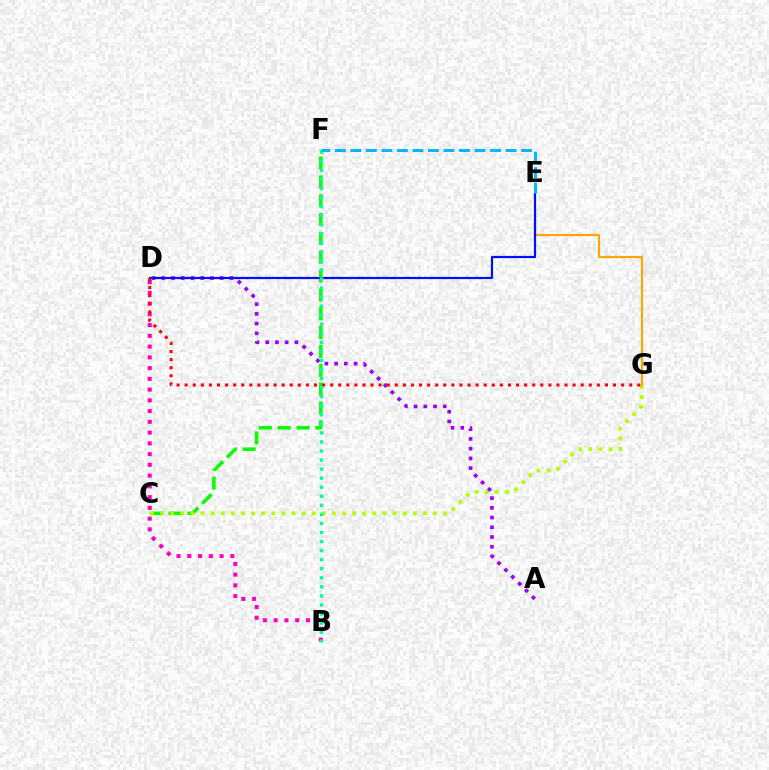{('C', 'F'): [{'color': '#08ff00', 'line_style': 'dashed', 'thickness': 2.56}], ('C', 'G'): [{'color': '#b3ff00', 'line_style': 'dotted', 'thickness': 2.75}], ('E', 'G'): [{'color': '#ffa500', 'line_style': 'solid', 'thickness': 1.54}], ('A', 'D'): [{'color': '#9b00ff', 'line_style': 'dotted', 'thickness': 2.64}], ('B', 'D'): [{'color': '#ff00bd', 'line_style': 'dotted', 'thickness': 2.92}], ('D', 'E'): [{'color': '#0010ff', 'line_style': 'solid', 'thickness': 1.59}], ('D', 'G'): [{'color': '#ff0000', 'line_style': 'dotted', 'thickness': 2.2}], ('B', 'F'): [{'color': '#00ff9d', 'line_style': 'dotted', 'thickness': 2.46}], ('E', 'F'): [{'color': '#00b5ff', 'line_style': 'dashed', 'thickness': 2.11}]}